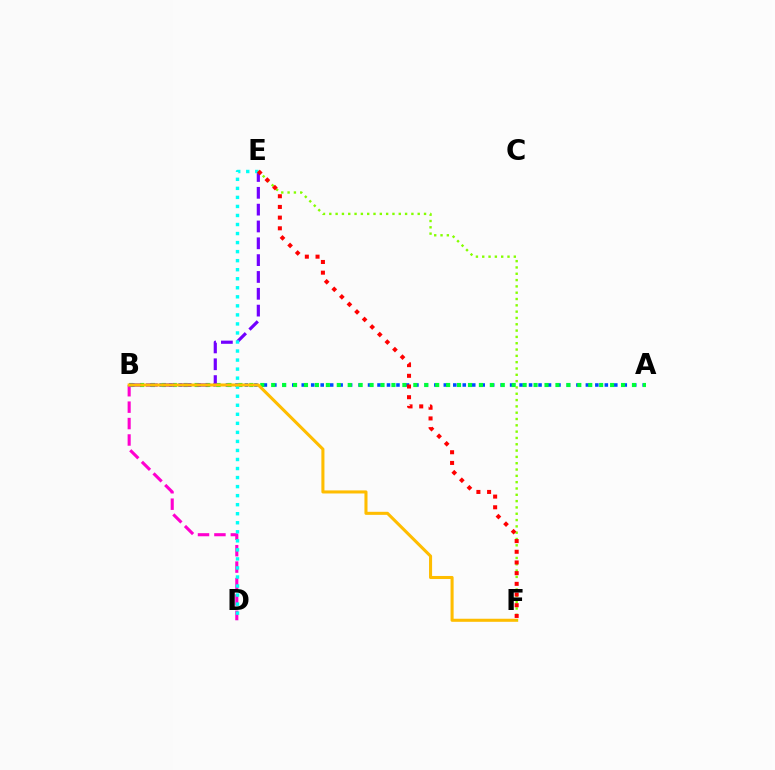{('B', 'D'): [{'color': '#ff00cf', 'line_style': 'dashed', 'thickness': 2.23}], ('A', 'B'): [{'color': '#004bff', 'line_style': 'dotted', 'thickness': 2.57}, {'color': '#00ff39', 'line_style': 'dotted', 'thickness': 2.97}], ('B', 'E'): [{'color': '#7200ff', 'line_style': 'dashed', 'thickness': 2.29}], ('D', 'E'): [{'color': '#00fff6', 'line_style': 'dotted', 'thickness': 2.46}], ('B', 'F'): [{'color': '#ffbd00', 'line_style': 'solid', 'thickness': 2.21}], ('E', 'F'): [{'color': '#84ff00', 'line_style': 'dotted', 'thickness': 1.72}, {'color': '#ff0000', 'line_style': 'dotted', 'thickness': 2.9}]}